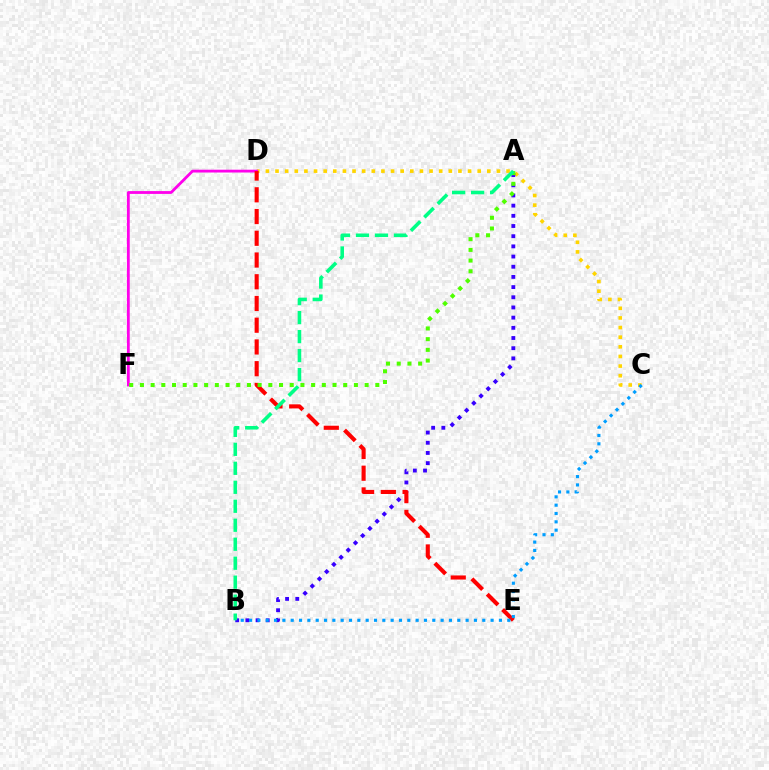{('C', 'D'): [{'color': '#ffd500', 'line_style': 'dotted', 'thickness': 2.62}], ('D', 'F'): [{'color': '#ff00ed', 'line_style': 'solid', 'thickness': 2.02}], ('A', 'B'): [{'color': '#3700ff', 'line_style': 'dotted', 'thickness': 2.77}, {'color': '#00ff86', 'line_style': 'dashed', 'thickness': 2.58}], ('D', 'E'): [{'color': '#ff0000', 'line_style': 'dashed', 'thickness': 2.95}], ('A', 'F'): [{'color': '#4fff00', 'line_style': 'dotted', 'thickness': 2.91}], ('B', 'C'): [{'color': '#009eff', 'line_style': 'dotted', 'thickness': 2.26}]}